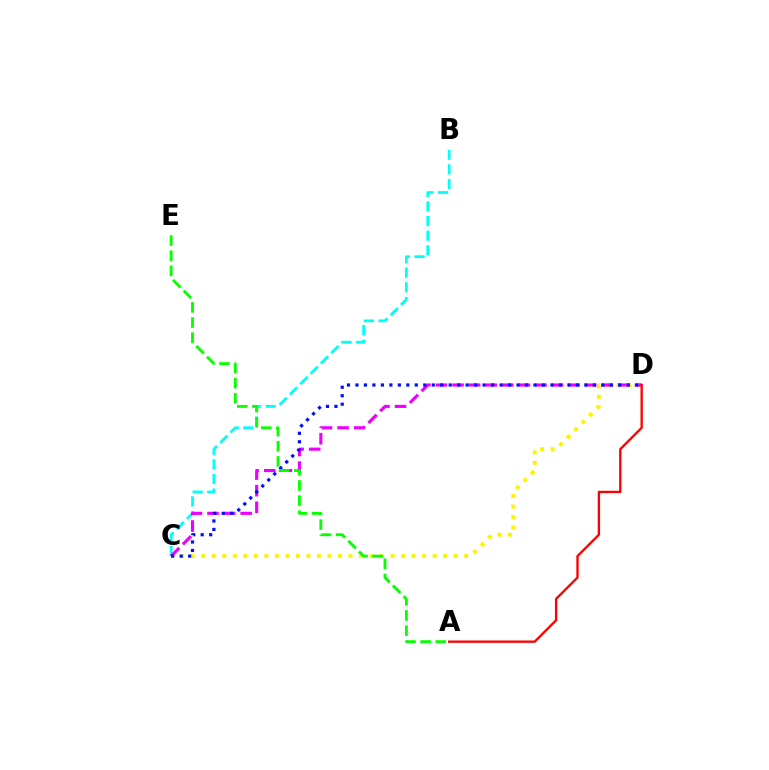{('C', 'D'): [{'color': '#fcf500', 'line_style': 'dotted', 'thickness': 2.86}, {'color': '#ee00ff', 'line_style': 'dashed', 'thickness': 2.25}, {'color': '#0010ff', 'line_style': 'dotted', 'thickness': 2.3}], ('B', 'C'): [{'color': '#00fff6', 'line_style': 'dashed', 'thickness': 1.99}], ('A', 'D'): [{'color': '#ff0000', 'line_style': 'solid', 'thickness': 1.68}], ('A', 'E'): [{'color': '#08ff00', 'line_style': 'dashed', 'thickness': 2.06}]}